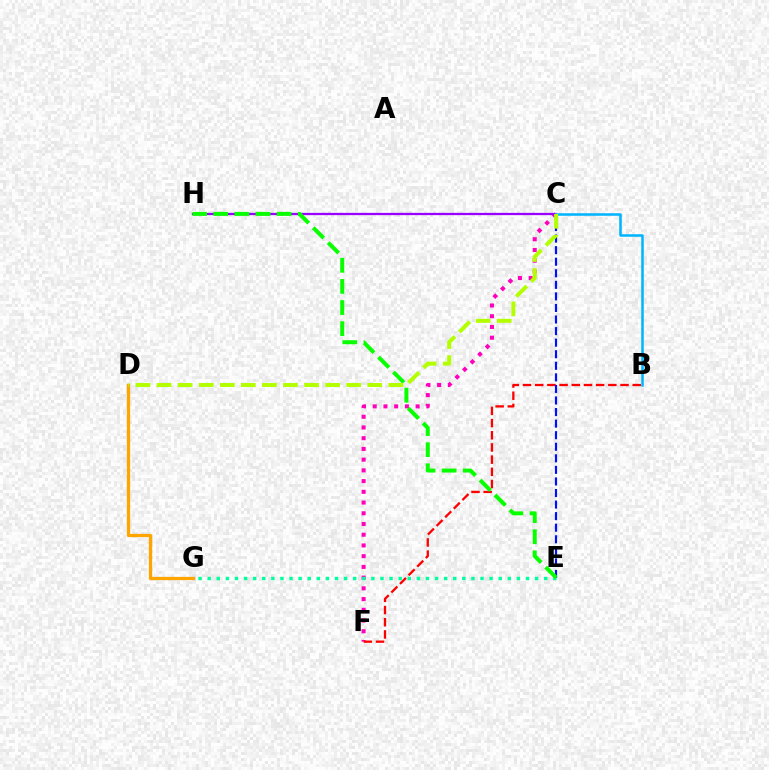{('C', 'F'): [{'color': '#ff00bd', 'line_style': 'dotted', 'thickness': 2.91}], ('B', 'F'): [{'color': '#ff0000', 'line_style': 'dashed', 'thickness': 1.66}], ('D', 'G'): [{'color': '#ffa500', 'line_style': 'solid', 'thickness': 2.35}], ('C', 'E'): [{'color': '#0010ff', 'line_style': 'dashed', 'thickness': 1.57}], ('E', 'G'): [{'color': '#00ff9d', 'line_style': 'dotted', 'thickness': 2.47}], ('C', 'H'): [{'color': '#9b00ff', 'line_style': 'solid', 'thickness': 1.64}], ('B', 'C'): [{'color': '#00b5ff', 'line_style': 'solid', 'thickness': 1.83}], ('E', 'H'): [{'color': '#08ff00', 'line_style': 'dashed', 'thickness': 2.87}], ('C', 'D'): [{'color': '#b3ff00', 'line_style': 'dashed', 'thickness': 2.86}]}